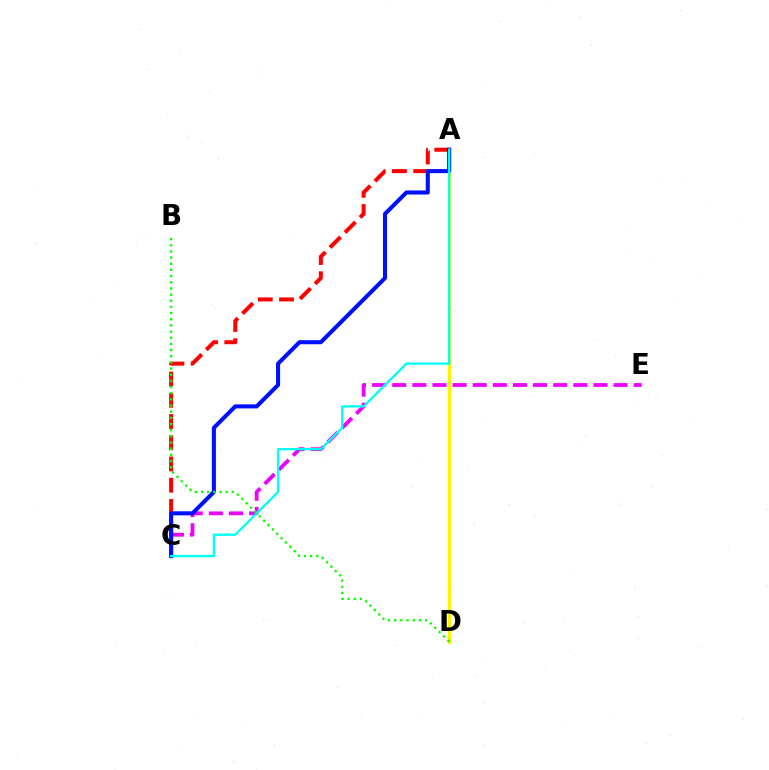{('C', 'E'): [{'color': '#ee00ff', 'line_style': 'dashed', 'thickness': 2.73}], ('A', 'D'): [{'color': '#fcf500', 'line_style': 'solid', 'thickness': 2.31}], ('A', 'C'): [{'color': '#ff0000', 'line_style': 'dashed', 'thickness': 2.89}, {'color': '#0010ff', 'line_style': 'solid', 'thickness': 2.92}, {'color': '#00fff6', 'line_style': 'solid', 'thickness': 1.66}], ('B', 'D'): [{'color': '#08ff00', 'line_style': 'dotted', 'thickness': 1.67}]}